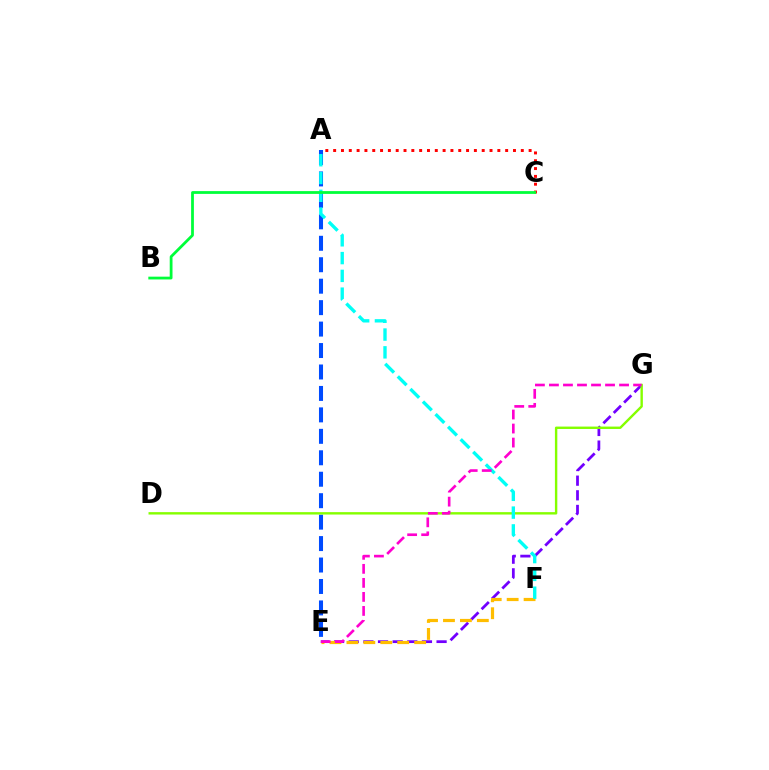{('A', 'E'): [{'color': '#004bff', 'line_style': 'dashed', 'thickness': 2.91}], ('A', 'C'): [{'color': '#ff0000', 'line_style': 'dotted', 'thickness': 2.12}], ('E', 'G'): [{'color': '#7200ff', 'line_style': 'dashed', 'thickness': 1.99}, {'color': '#ff00cf', 'line_style': 'dashed', 'thickness': 1.91}], ('D', 'G'): [{'color': '#84ff00', 'line_style': 'solid', 'thickness': 1.73}], ('E', 'F'): [{'color': '#ffbd00', 'line_style': 'dashed', 'thickness': 2.3}], ('A', 'F'): [{'color': '#00fff6', 'line_style': 'dashed', 'thickness': 2.42}], ('B', 'C'): [{'color': '#00ff39', 'line_style': 'solid', 'thickness': 2.0}]}